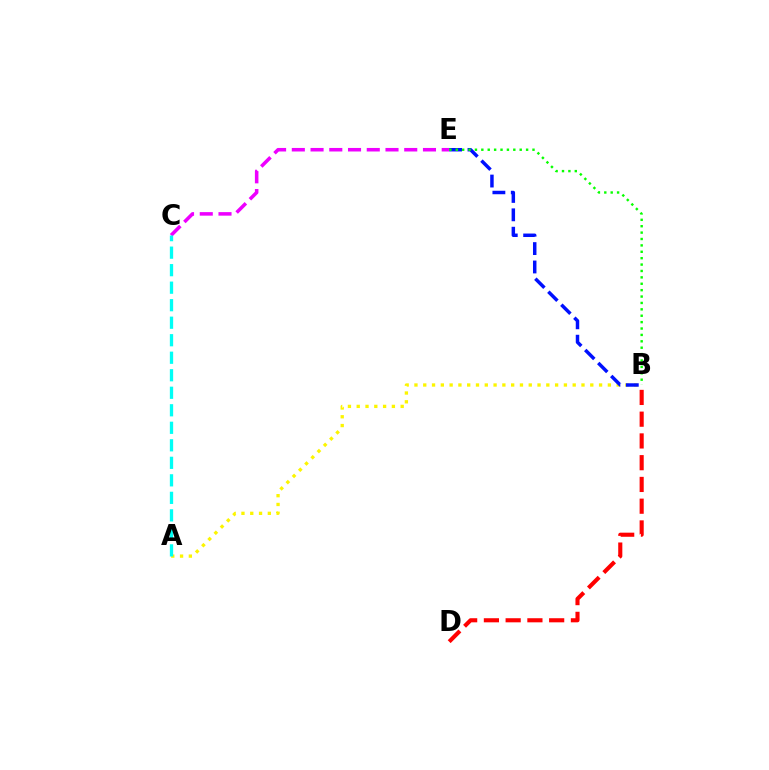{('B', 'D'): [{'color': '#ff0000', 'line_style': 'dashed', 'thickness': 2.96}], ('C', 'E'): [{'color': '#ee00ff', 'line_style': 'dashed', 'thickness': 2.55}], ('A', 'B'): [{'color': '#fcf500', 'line_style': 'dotted', 'thickness': 2.39}], ('B', 'E'): [{'color': '#0010ff', 'line_style': 'dashed', 'thickness': 2.5}, {'color': '#08ff00', 'line_style': 'dotted', 'thickness': 1.74}], ('A', 'C'): [{'color': '#00fff6', 'line_style': 'dashed', 'thickness': 2.38}]}